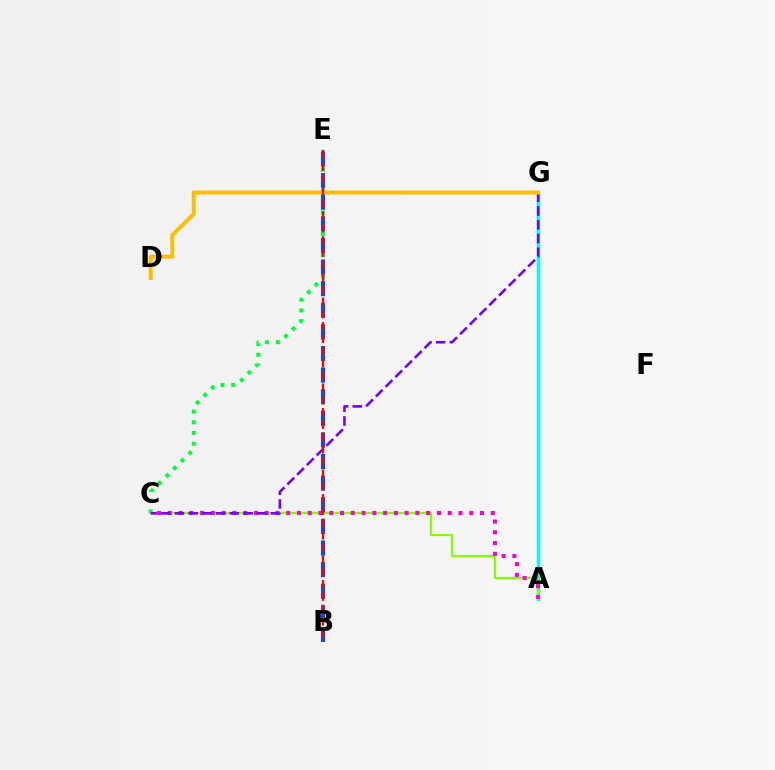{('A', 'G'): [{'color': '#00fff6', 'line_style': 'solid', 'thickness': 2.45}], ('C', 'E'): [{'color': '#00ff39', 'line_style': 'dotted', 'thickness': 2.91}], ('A', 'C'): [{'color': '#84ff00', 'line_style': 'solid', 'thickness': 1.62}, {'color': '#ff00cf', 'line_style': 'dotted', 'thickness': 2.92}], ('C', 'G'): [{'color': '#7200ff', 'line_style': 'dashed', 'thickness': 1.86}], ('B', 'E'): [{'color': '#004bff', 'line_style': 'dashed', 'thickness': 2.94}, {'color': '#ff0000', 'line_style': 'dashed', 'thickness': 1.67}], ('D', 'G'): [{'color': '#ffbd00', 'line_style': 'solid', 'thickness': 2.86}]}